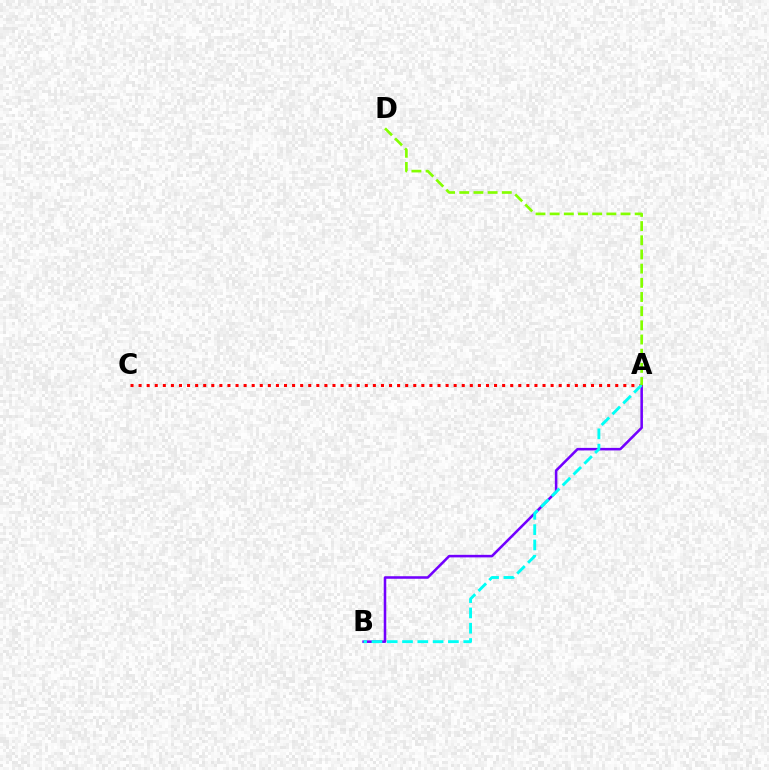{('A', 'B'): [{'color': '#7200ff', 'line_style': 'solid', 'thickness': 1.84}, {'color': '#00fff6', 'line_style': 'dashed', 'thickness': 2.08}], ('A', 'C'): [{'color': '#ff0000', 'line_style': 'dotted', 'thickness': 2.2}], ('A', 'D'): [{'color': '#84ff00', 'line_style': 'dashed', 'thickness': 1.93}]}